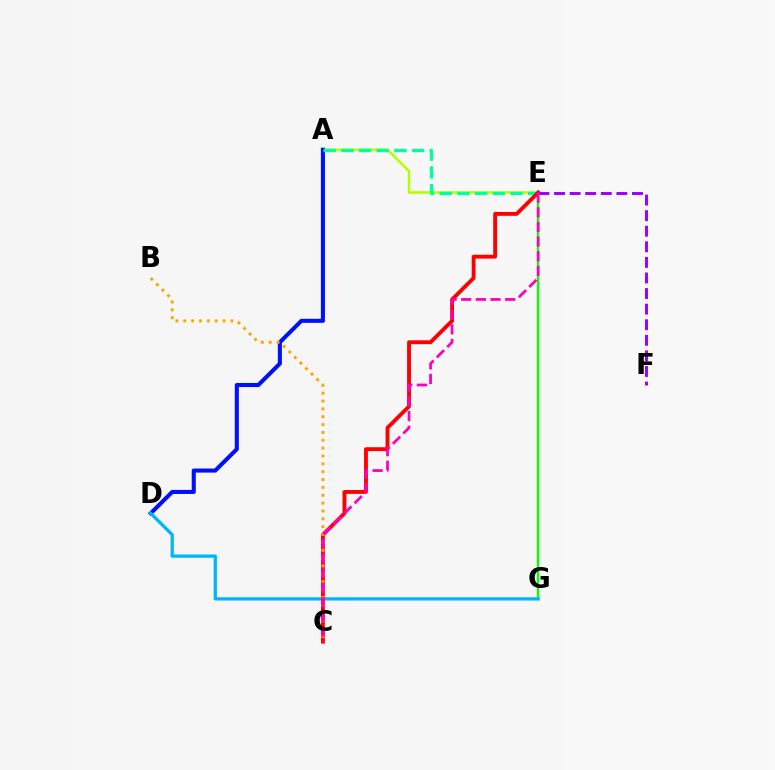{('A', 'E'): [{'color': '#b3ff00', 'line_style': 'solid', 'thickness': 1.85}, {'color': '#00ff9d', 'line_style': 'dashed', 'thickness': 2.4}], ('E', 'G'): [{'color': '#08ff00', 'line_style': 'solid', 'thickness': 1.69}], ('A', 'D'): [{'color': '#0010ff', 'line_style': 'solid', 'thickness': 2.93}], ('D', 'G'): [{'color': '#00b5ff', 'line_style': 'solid', 'thickness': 2.36}], ('C', 'E'): [{'color': '#ff0000', 'line_style': 'solid', 'thickness': 2.78}, {'color': '#ff00bd', 'line_style': 'dashed', 'thickness': 1.99}], ('E', 'F'): [{'color': '#9b00ff', 'line_style': 'dashed', 'thickness': 2.12}], ('B', 'C'): [{'color': '#ffa500', 'line_style': 'dotted', 'thickness': 2.13}]}